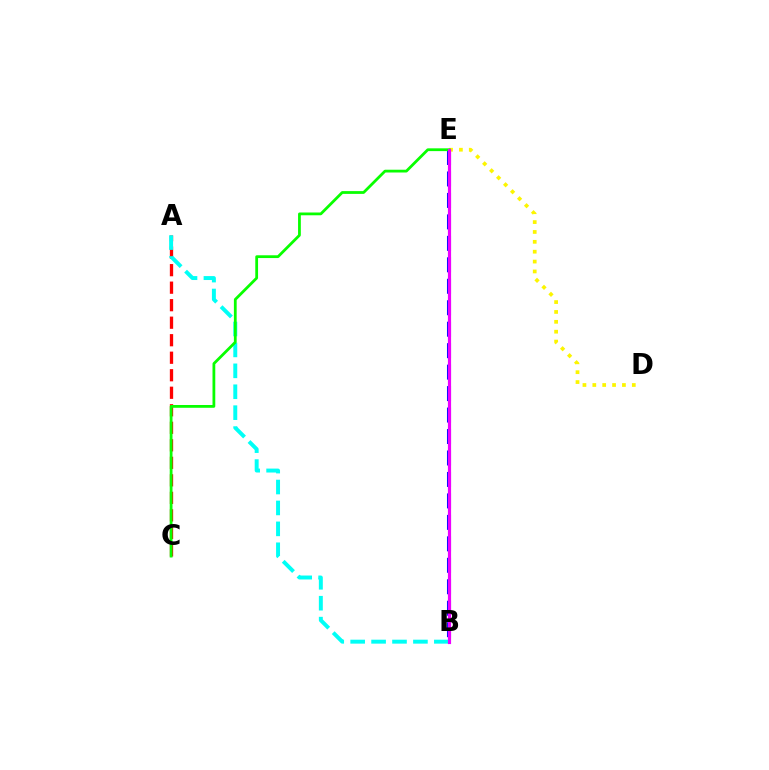{('A', 'C'): [{'color': '#ff0000', 'line_style': 'dashed', 'thickness': 2.38}], ('B', 'E'): [{'color': '#0010ff', 'line_style': 'dashed', 'thickness': 2.92}, {'color': '#ee00ff', 'line_style': 'solid', 'thickness': 2.28}], ('D', 'E'): [{'color': '#fcf500', 'line_style': 'dotted', 'thickness': 2.68}], ('A', 'B'): [{'color': '#00fff6', 'line_style': 'dashed', 'thickness': 2.84}], ('C', 'E'): [{'color': '#08ff00', 'line_style': 'solid', 'thickness': 2.0}]}